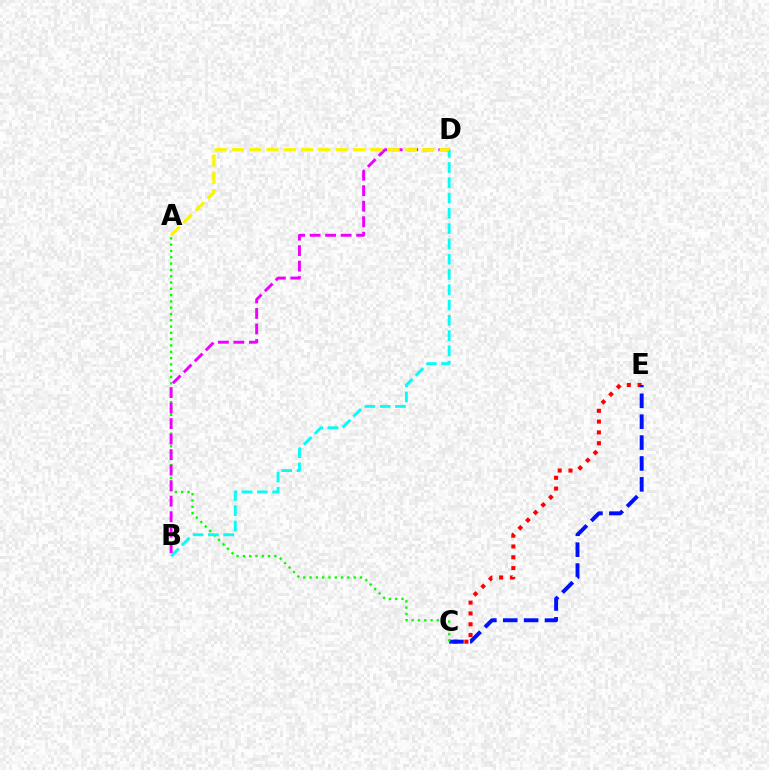{('C', 'E'): [{'color': '#ff0000', 'line_style': 'dotted', 'thickness': 2.94}, {'color': '#0010ff', 'line_style': 'dashed', 'thickness': 2.84}], ('A', 'C'): [{'color': '#08ff00', 'line_style': 'dotted', 'thickness': 1.71}], ('B', 'D'): [{'color': '#00fff6', 'line_style': 'dashed', 'thickness': 2.08}, {'color': '#ee00ff', 'line_style': 'dashed', 'thickness': 2.11}], ('A', 'D'): [{'color': '#fcf500', 'line_style': 'dashed', 'thickness': 2.35}]}